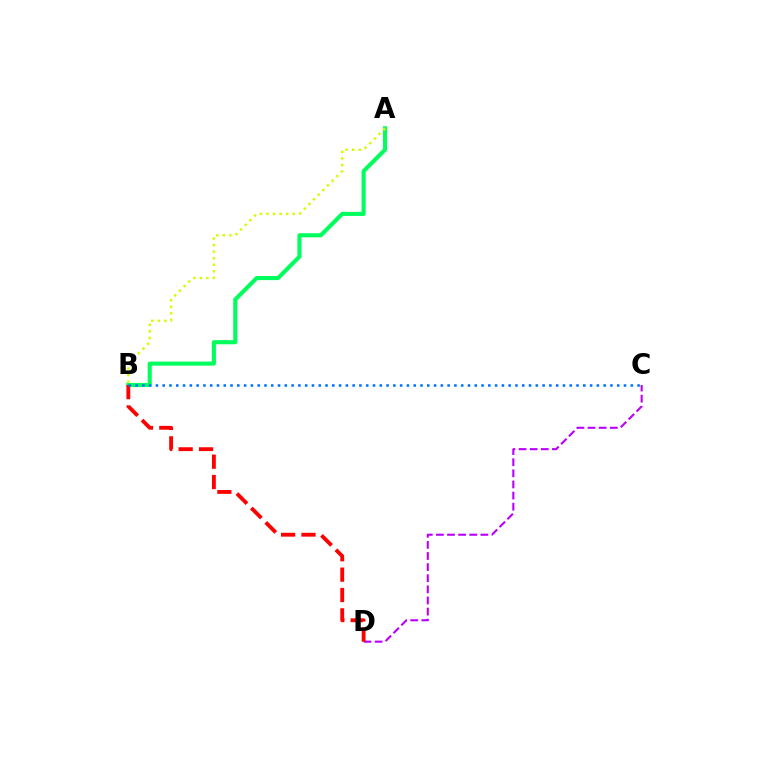{('C', 'D'): [{'color': '#b900ff', 'line_style': 'dashed', 'thickness': 1.51}], ('A', 'B'): [{'color': '#00ff5c', 'line_style': 'solid', 'thickness': 2.95}, {'color': '#d1ff00', 'line_style': 'dotted', 'thickness': 1.78}], ('B', 'D'): [{'color': '#ff0000', 'line_style': 'dashed', 'thickness': 2.77}], ('B', 'C'): [{'color': '#0074ff', 'line_style': 'dotted', 'thickness': 1.84}]}